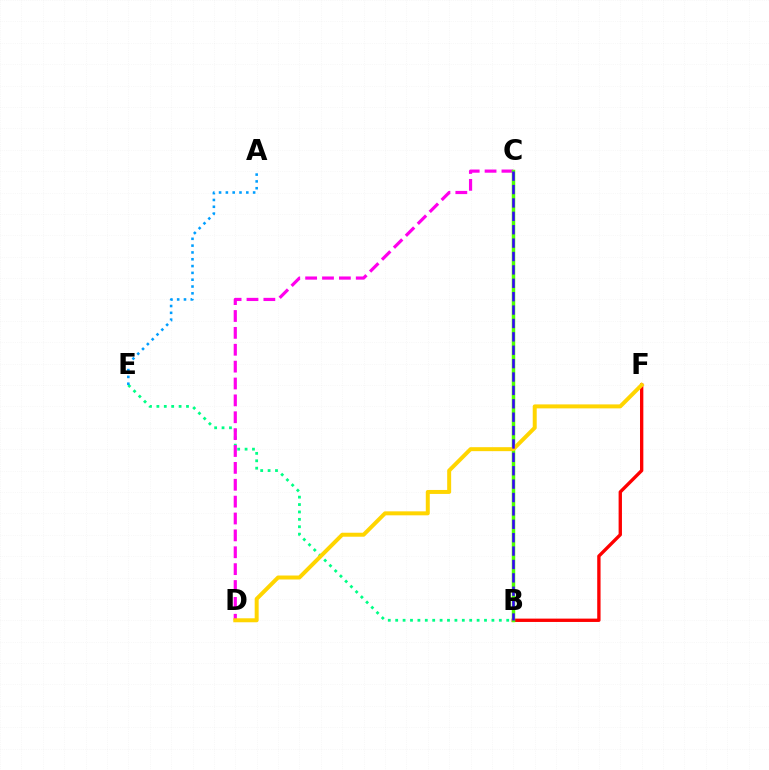{('B', 'F'): [{'color': '#ff0000', 'line_style': 'solid', 'thickness': 2.41}], ('B', 'E'): [{'color': '#00ff86', 'line_style': 'dotted', 'thickness': 2.01}], ('C', 'D'): [{'color': '#ff00ed', 'line_style': 'dashed', 'thickness': 2.29}], ('B', 'C'): [{'color': '#4fff00', 'line_style': 'solid', 'thickness': 2.5}, {'color': '#3700ff', 'line_style': 'dashed', 'thickness': 1.82}], ('D', 'F'): [{'color': '#ffd500', 'line_style': 'solid', 'thickness': 2.86}], ('A', 'E'): [{'color': '#009eff', 'line_style': 'dotted', 'thickness': 1.85}]}